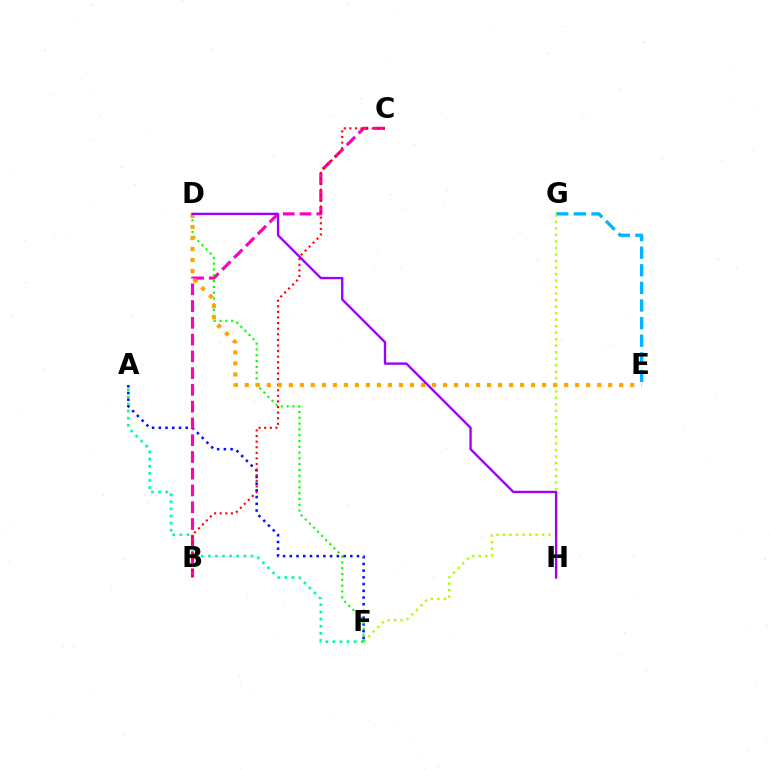{('E', 'G'): [{'color': '#00b5ff', 'line_style': 'dashed', 'thickness': 2.39}], ('A', 'F'): [{'color': '#00ff9d', 'line_style': 'dotted', 'thickness': 1.93}, {'color': '#0010ff', 'line_style': 'dotted', 'thickness': 1.83}], ('B', 'C'): [{'color': '#ff00bd', 'line_style': 'dashed', 'thickness': 2.28}, {'color': '#ff0000', 'line_style': 'dotted', 'thickness': 1.52}], ('F', 'G'): [{'color': '#b3ff00', 'line_style': 'dotted', 'thickness': 1.77}], ('D', 'F'): [{'color': '#08ff00', 'line_style': 'dotted', 'thickness': 1.58}], ('D', 'E'): [{'color': '#ffa500', 'line_style': 'dotted', 'thickness': 2.99}], ('D', 'H'): [{'color': '#9b00ff', 'line_style': 'solid', 'thickness': 1.69}]}